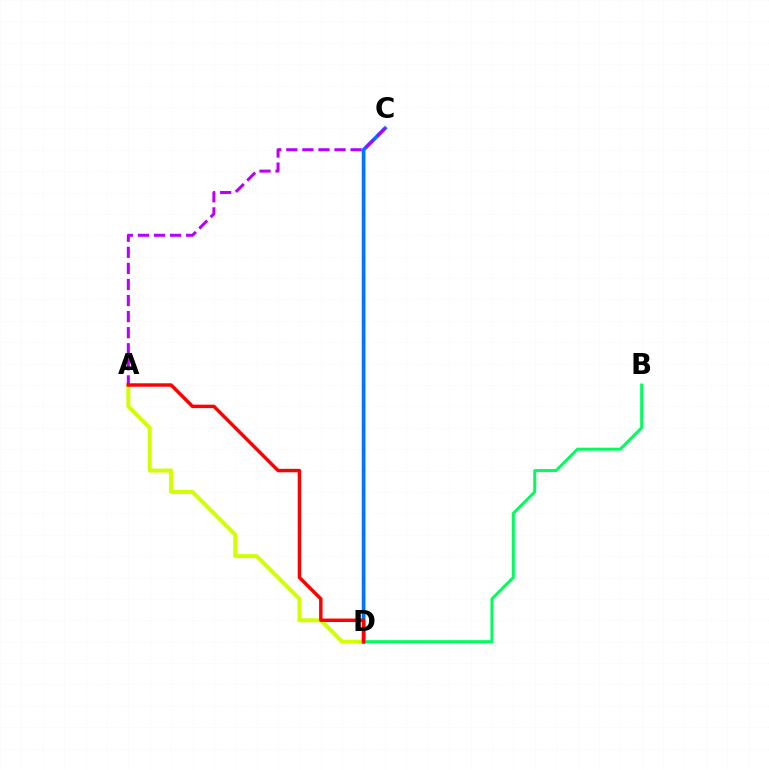{('B', 'D'): [{'color': '#00ff5c', 'line_style': 'solid', 'thickness': 2.16}], ('A', 'D'): [{'color': '#d1ff00', 'line_style': 'solid', 'thickness': 2.86}, {'color': '#ff0000', 'line_style': 'solid', 'thickness': 2.48}], ('C', 'D'): [{'color': '#0074ff', 'line_style': 'solid', 'thickness': 2.66}], ('A', 'C'): [{'color': '#b900ff', 'line_style': 'dashed', 'thickness': 2.18}]}